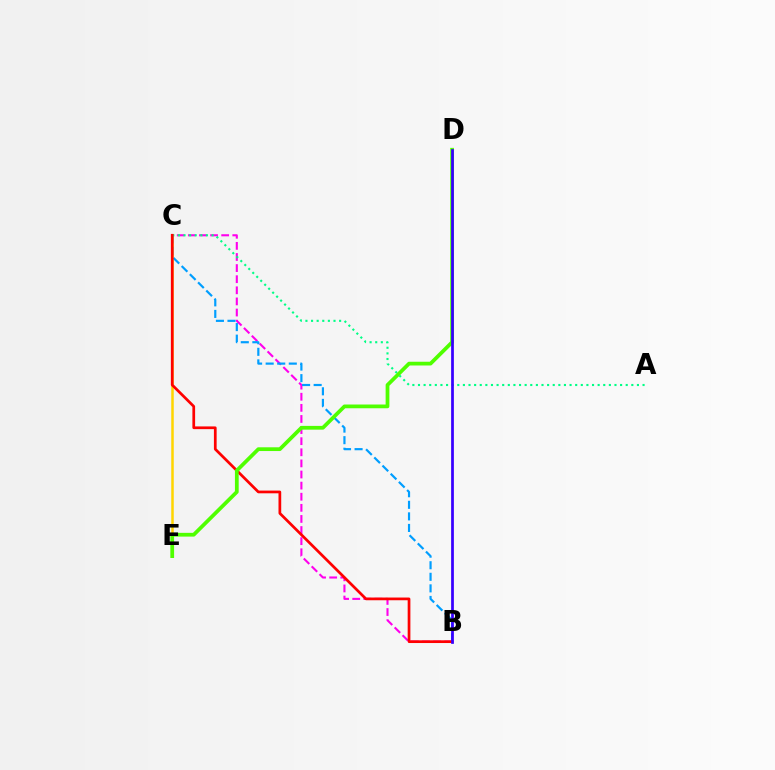{('B', 'C'): [{'color': '#ff00ed', 'line_style': 'dashed', 'thickness': 1.51}, {'color': '#009eff', 'line_style': 'dashed', 'thickness': 1.57}, {'color': '#ff0000', 'line_style': 'solid', 'thickness': 1.96}], ('C', 'E'): [{'color': '#ffd500', 'line_style': 'solid', 'thickness': 1.8}], ('A', 'C'): [{'color': '#00ff86', 'line_style': 'dotted', 'thickness': 1.53}], ('D', 'E'): [{'color': '#4fff00', 'line_style': 'solid', 'thickness': 2.7}], ('B', 'D'): [{'color': '#3700ff', 'line_style': 'solid', 'thickness': 1.97}]}